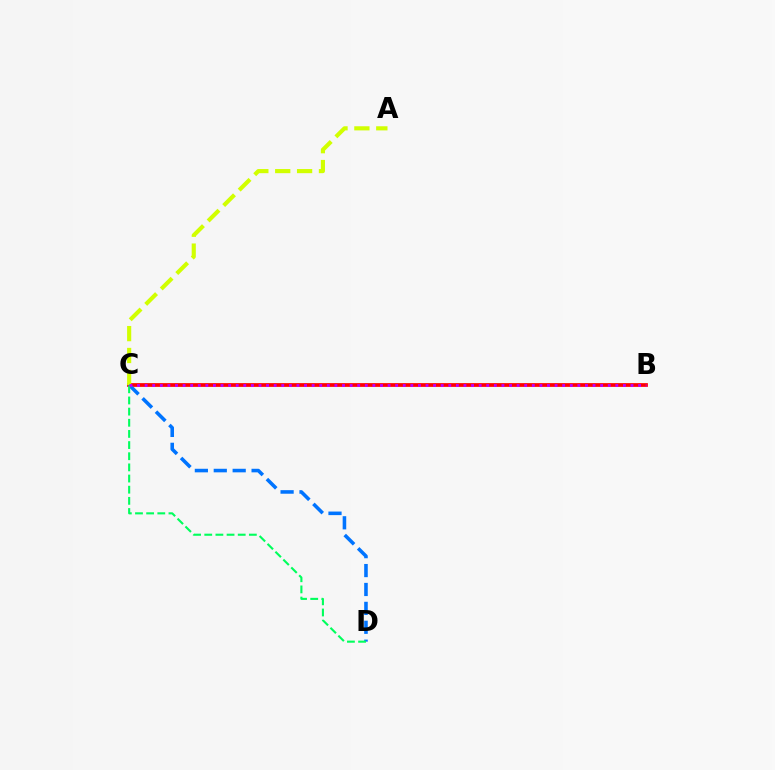{('B', 'C'): [{'color': '#ff0000', 'line_style': 'solid', 'thickness': 2.69}, {'color': '#b900ff', 'line_style': 'dotted', 'thickness': 2.06}], ('A', 'C'): [{'color': '#d1ff00', 'line_style': 'dashed', 'thickness': 2.97}], ('C', 'D'): [{'color': '#0074ff', 'line_style': 'dashed', 'thickness': 2.57}, {'color': '#00ff5c', 'line_style': 'dashed', 'thickness': 1.52}]}